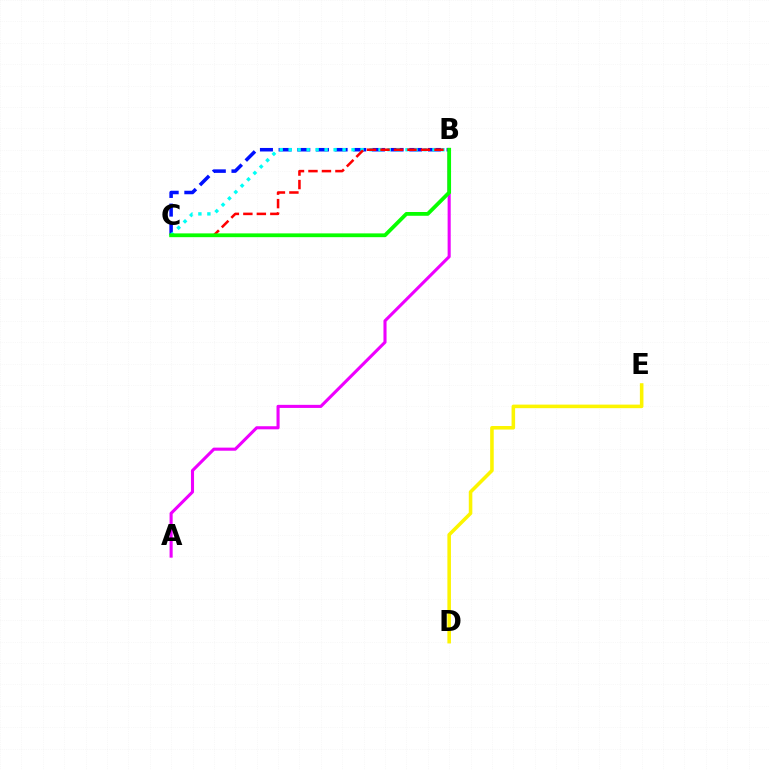{('A', 'B'): [{'color': '#ee00ff', 'line_style': 'solid', 'thickness': 2.22}], ('B', 'C'): [{'color': '#0010ff', 'line_style': 'dashed', 'thickness': 2.54}, {'color': '#00fff6', 'line_style': 'dotted', 'thickness': 2.44}, {'color': '#ff0000', 'line_style': 'dashed', 'thickness': 1.83}, {'color': '#08ff00', 'line_style': 'solid', 'thickness': 2.73}], ('D', 'E'): [{'color': '#fcf500', 'line_style': 'solid', 'thickness': 2.56}]}